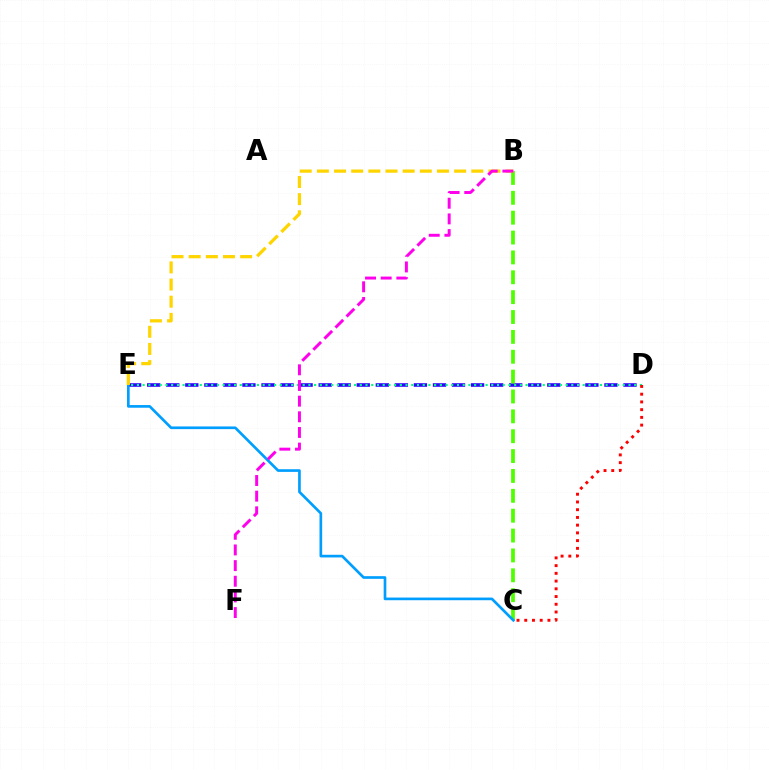{('D', 'E'): [{'color': '#3700ff', 'line_style': 'dashed', 'thickness': 2.59}, {'color': '#00ff86', 'line_style': 'dotted', 'thickness': 1.55}], ('B', 'C'): [{'color': '#4fff00', 'line_style': 'dashed', 'thickness': 2.7}], ('C', 'E'): [{'color': '#009eff', 'line_style': 'solid', 'thickness': 1.92}], ('B', 'E'): [{'color': '#ffd500', 'line_style': 'dashed', 'thickness': 2.33}], ('B', 'F'): [{'color': '#ff00ed', 'line_style': 'dashed', 'thickness': 2.13}], ('C', 'D'): [{'color': '#ff0000', 'line_style': 'dotted', 'thickness': 2.1}]}